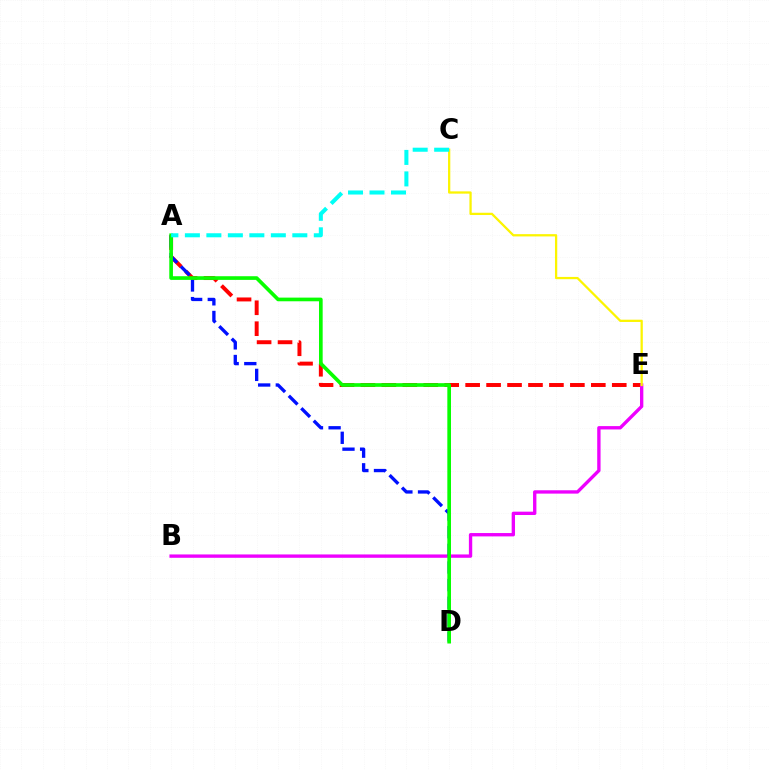{('A', 'E'): [{'color': '#ff0000', 'line_style': 'dashed', 'thickness': 2.85}], ('B', 'E'): [{'color': '#ee00ff', 'line_style': 'solid', 'thickness': 2.41}], ('A', 'D'): [{'color': '#0010ff', 'line_style': 'dashed', 'thickness': 2.4}, {'color': '#08ff00', 'line_style': 'solid', 'thickness': 2.64}], ('C', 'E'): [{'color': '#fcf500', 'line_style': 'solid', 'thickness': 1.63}], ('A', 'C'): [{'color': '#00fff6', 'line_style': 'dashed', 'thickness': 2.92}]}